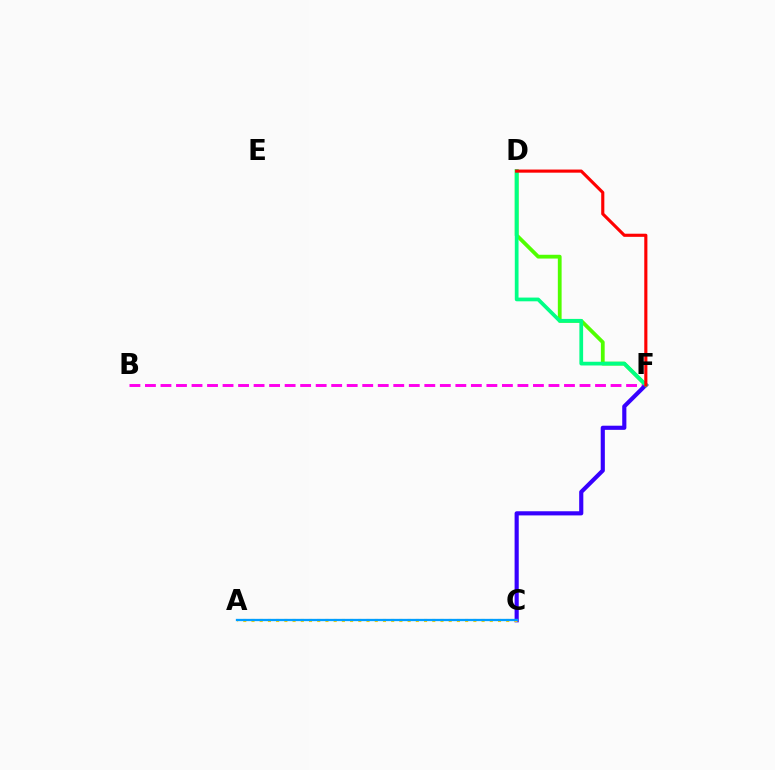{('B', 'F'): [{'color': '#ff00ed', 'line_style': 'dashed', 'thickness': 2.11}], ('D', 'F'): [{'color': '#4fff00', 'line_style': 'solid', 'thickness': 2.72}, {'color': '#00ff86', 'line_style': 'solid', 'thickness': 2.69}, {'color': '#ff0000', 'line_style': 'solid', 'thickness': 2.25}], ('C', 'F'): [{'color': '#3700ff', 'line_style': 'solid', 'thickness': 2.98}], ('A', 'C'): [{'color': '#ffd500', 'line_style': 'dotted', 'thickness': 2.23}, {'color': '#009eff', 'line_style': 'solid', 'thickness': 1.65}]}